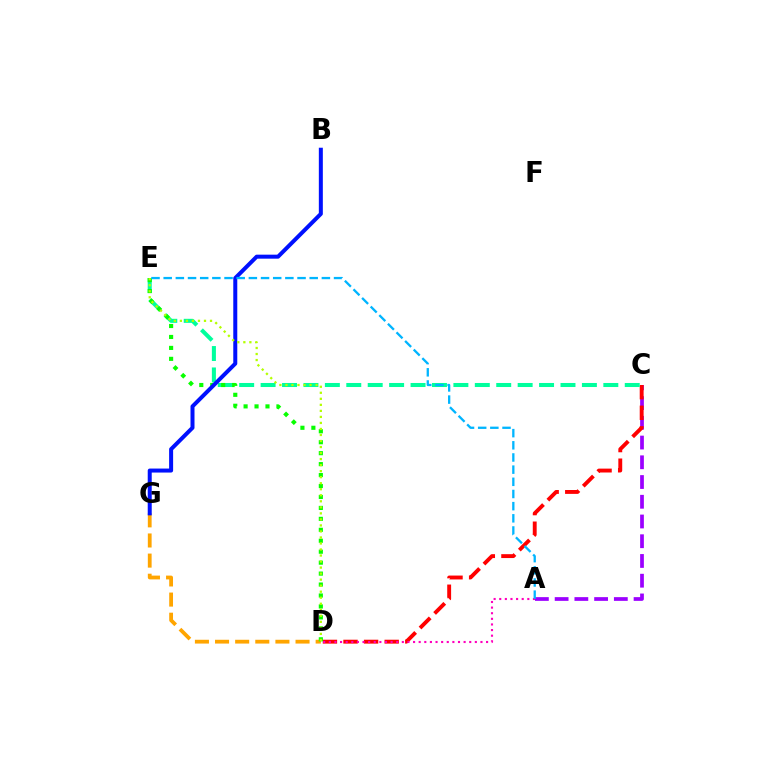{('D', 'G'): [{'color': '#ffa500', 'line_style': 'dashed', 'thickness': 2.73}], ('A', 'C'): [{'color': '#9b00ff', 'line_style': 'dashed', 'thickness': 2.68}], ('C', 'D'): [{'color': '#ff0000', 'line_style': 'dashed', 'thickness': 2.8}], ('C', 'E'): [{'color': '#00ff9d', 'line_style': 'dashed', 'thickness': 2.91}], ('D', 'E'): [{'color': '#08ff00', 'line_style': 'dotted', 'thickness': 2.97}, {'color': '#b3ff00', 'line_style': 'dotted', 'thickness': 1.64}], ('B', 'G'): [{'color': '#0010ff', 'line_style': 'solid', 'thickness': 2.88}], ('A', 'D'): [{'color': '#ff00bd', 'line_style': 'dotted', 'thickness': 1.53}], ('A', 'E'): [{'color': '#00b5ff', 'line_style': 'dashed', 'thickness': 1.65}]}